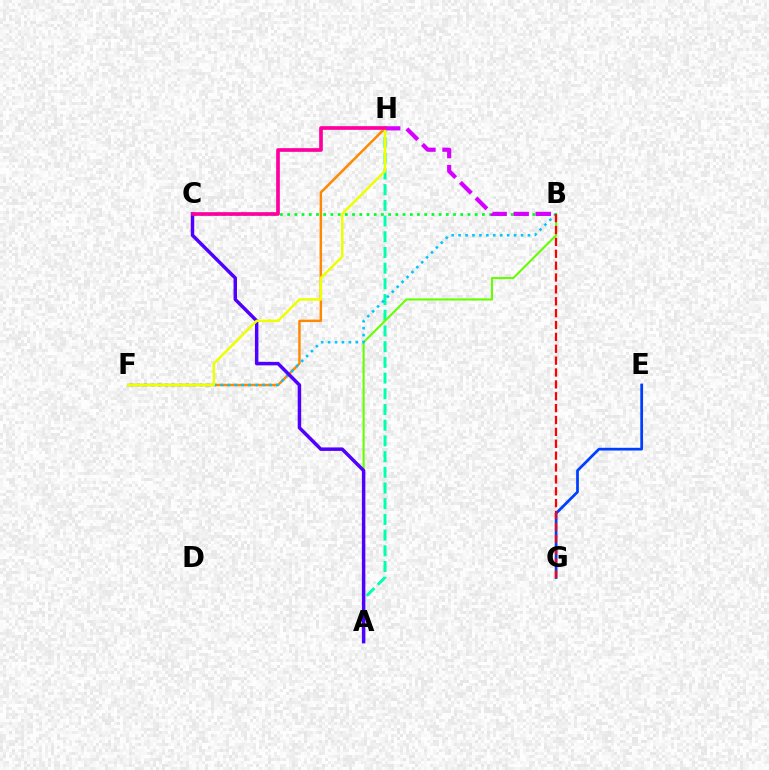{('A', 'H'): [{'color': '#00ffaf', 'line_style': 'dashed', 'thickness': 2.13}], ('A', 'B'): [{'color': '#66ff00', 'line_style': 'solid', 'thickness': 1.52}], ('B', 'C'): [{'color': '#00ff27', 'line_style': 'dotted', 'thickness': 1.96}], ('F', 'H'): [{'color': '#ff8800', 'line_style': 'solid', 'thickness': 1.76}, {'color': '#eeff00', 'line_style': 'solid', 'thickness': 1.8}], ('E', 'G'): [{'color': '#003fff', 'line_style': 'solid', 'thickness': 1.98}], ('B', 'F'): [{'color': '#00c7ff', 'line_style': 'dotted', 'thickness': 1.89}], ('A', 'C'): [{'color': '#4f00ff', 'line_style': 'solid', 'thickness': 2.5}], ('B', 'H'): [{'color': '#d600ff', 'line_style': 'dashed', 'thickness': 3.0}], ('B', 'G'): [{'color': '#ff0000', 'line_style': 'dashed', 'thickness': 1.61}], ('C', 'H'): [{'color': '#ff00a0', 'line_style': 'solid', 'thickness': 2.65}]}